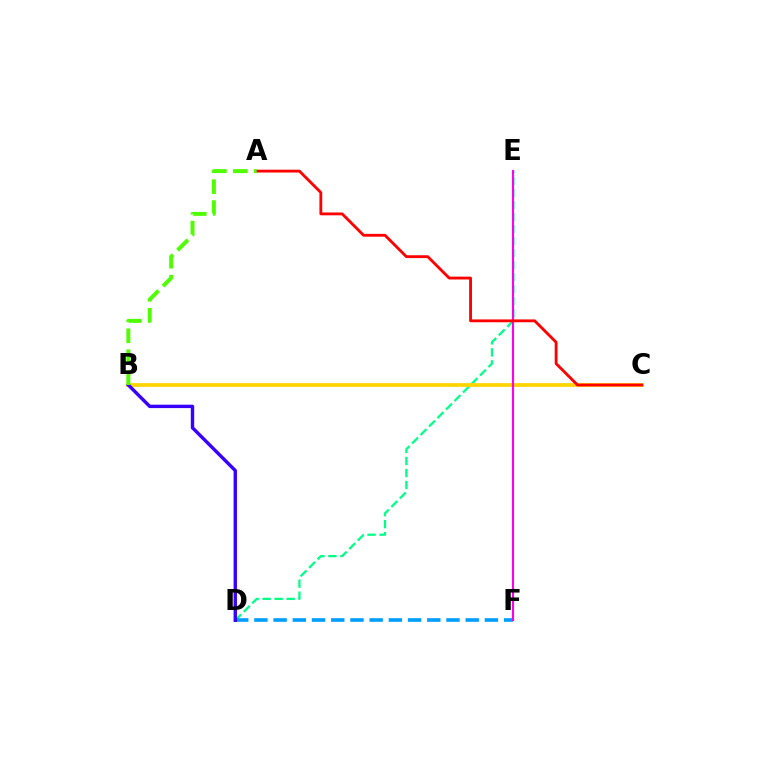{('D', 'E'): [{'color': '#00ff86', 'line_style': 'dashed', 'thickness': 1.63}], ('D', 'F'): [{'color': '#009eff', 'line_style': 'dashed', 'thickness': 2.61}], ('B', 'C'): [{'color': '#ffd500', 'line_style': 'solid', 'thickness': 2.69}], ('B', 'D'): [{'color': '#3700ff', 'line_style': 'solid', 'thickness': 2.45}], ('E', 'F'): [{'color': '#ff00ed', 'line_style': 'solid', 'thickness': 1.52}], ('A', 'C'): [{'color': '#ff0000', 'line_style': 'solid', 'thickness': 2.04}], ('A', 'B'): [{'color': '#4fff00', 'line_style': 'dashed', 'thickness': 2.85}]}